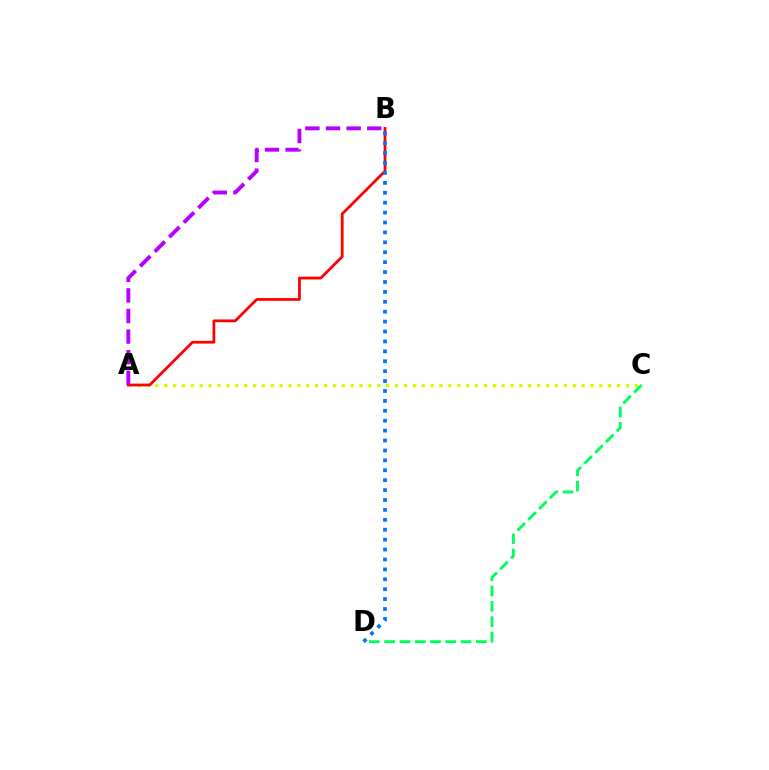{('A', 'C'): [{'color': '#d1ff00', 'line_style': 'dotted', 'thickness': 2.41}], ('C', 'D'): [{'color': '#00ff5c', 'line_style': 'dashed', 'thickness': 2.08}], ('A', 'B'): [{'color': '#ff0000', 'line_style': 'solid', 'thickness': 1.99}, {'color': '#b900ff', 'line_style': 'dashed', 'thickness': 2.8}], ('B', 'D'): [{'color': '#0074ff', 'line_style': 'dotted', 'thickness': 2.69}]}